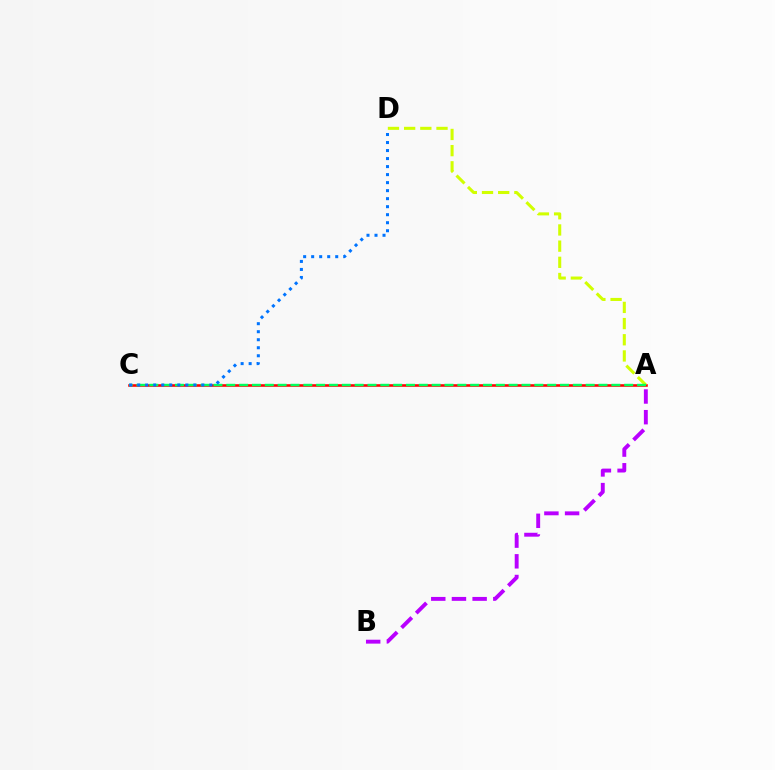{('A', 'C'): [{'color': '#ff0000', 'line_style': 'solid', 'thickness': 1.85}, {'color': '#00ff5c', 'line_style': 'dashed', 'thickness': 1.74}], ('A', 'D'): [{'color': '#d1ff00', 'line_style': 'dashed', 'thickness': 2.2}], ('A', 'B'): [{'color': '#b900ff', 'line_style': 'dashed', 'thickness': 2.81}], ('C', 'D'): [{'color': '#0074ff', 'line_style': 'dotted', 'thickness': 2.18}]}